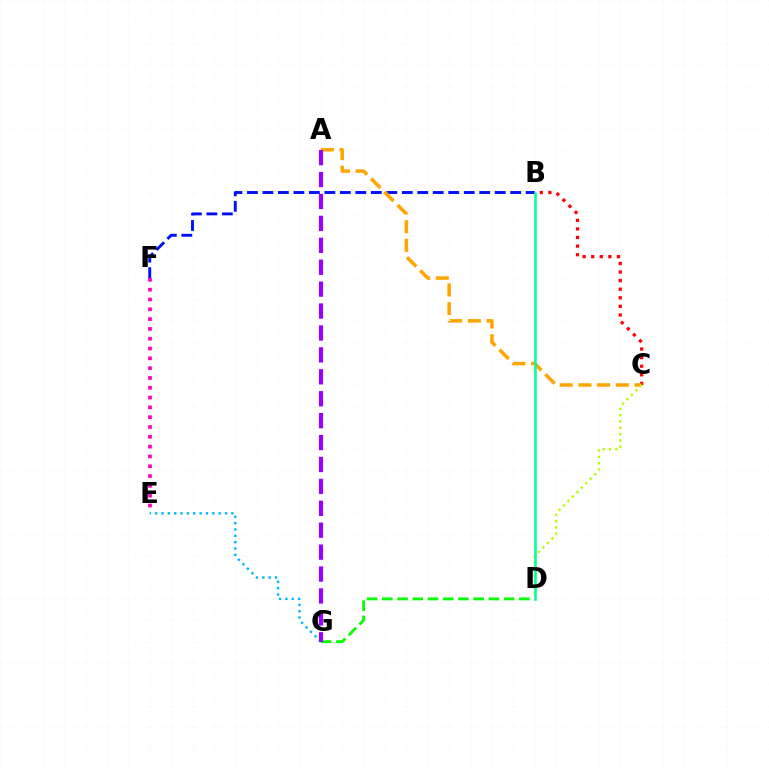{('B', 'F'): [{'color': '#0010ff', 'line_style': 'dashed', 'thickness': 2.1}], ('B', 'C'): [{'color': '#ff0000', 'line_style': 'dotted', 'thickness': 2.33}], ('D', 'G'): [{'color': '#08ff00', 'line_style': 'dashed', 'thickness': 2.07}], ('A', 'C'): [{'color': '#ffa500', 'line_style': 'dashed', 'thickness': 2.54}], ('C', 'D'): [{'color': '#b3ff00', 'line_style': 'dotted', 'thickness': 1.71}], ('B', 'D'): [{'color': '#00ff9d', 'line_style': 'solid', 'thickness': 1.85}], ('E', 'G'): [{'color': '#00b5ff', 'line_style': 'dotted', 'thickness': 1.73}], ('E', 'F'): [{'color': '#ff00bd', 'line_style': 'dotted', 'thickness': 2.67}], ('A', 'G'): [{'color': '#9b00ff', 'line_style': 'dashed', 'thickness': 2.98}]}